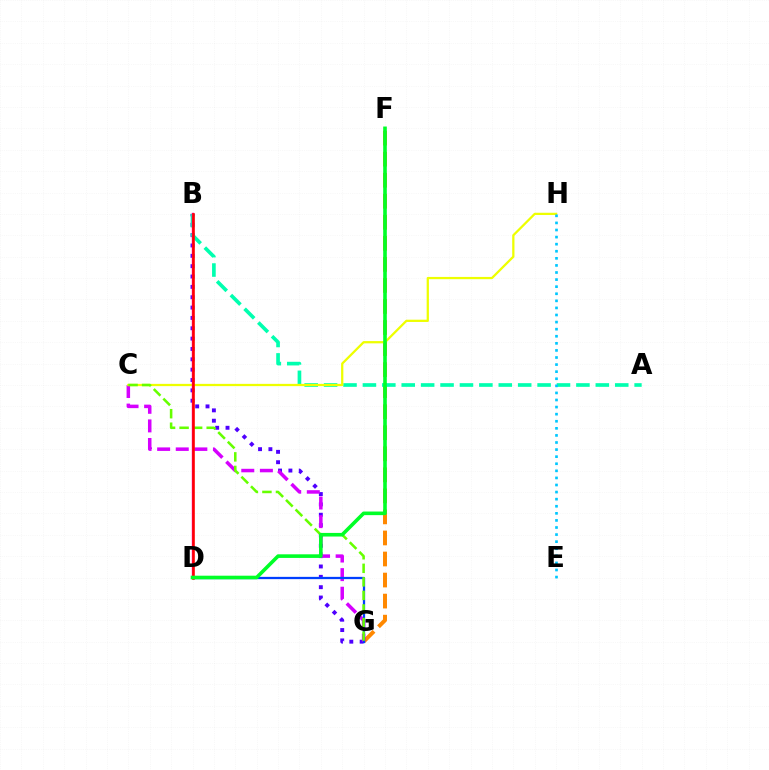{('F', 'G'): [{'color': '#ff8800', 'line_style': 'dashed', 'thickness': 2.86}], ('B', 'G'): [{'color': '#4f00ff', 'line_style': 'dotted', 'thickness': 2.81}], ('C', 'G'): [{'color': '#d600ff', 'line_style': 'dashed', 'thickness': 2.53}, {'color': '#66ff00', 'line_style': 'dashed', 'thickness': 1.84}], ('A', 'B'): [{'color': '#00ffaf', 'line_style': 'dashed', 'thickness': 2.64}], ('C', 'H'): [{'color': '#eeff00', 'line_style': 'solid', 'thickness': 1.63}], ('D', 'G'): [{'color': '#003fff', 'line_style': 'solid', 'thickness': 1.64}], ('B', 'D'): [{'color': '#ff00a0', 'line_style': 'solid', 'thickness': 1.72}, {'color': '#ff0000', 'line_style': 'solid', 'thickness': 1.83}], ('E', 'H'): [{'color': '#00c7ff', 'line_style': 'dotted', 'thickness': 1.92}], ('D', 'F'): [{'color': '#00ff27', 'line_style': 'solid', 'thickness': 2.6}]}